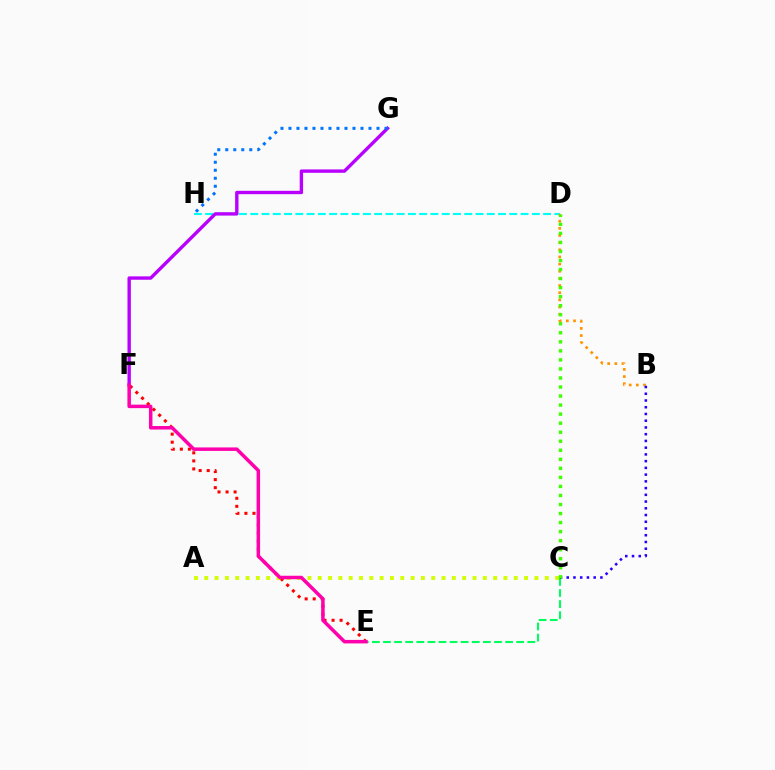{('E', 'F'): [{'color': '#ff0000', 'line_style': 'dotted', 'thickness': 2.19}, {'color': '#ff00ac', 'line_style': 'solid', 'thickness': 2.51}], ('D', 'H'): [{'color': '#00fff6', 'line_style': 'dashed', 'thickness': 1.53}], ('A', 'C'): [{'color': '#d1ff00', 'line_style': 'dotted', 'thickness': 2.8}], ('F', 'G'): [{'color': '#b900ff', 'line_style': 'solid', 'thickness': 2.43}], ('C', 'E'): [{'color': '#00ff5c', 'line_style': 'dashed', 'thickness': 1.51}], ('B', 'D'): [{'color': '#ff9400', 'line_style': 'dotted', 'thickness': 1.94}], ('B', 'C'): [{'color': '#2500ff', 'line_style': 'dotted', 'thickness': 1.83}], ('G', 'H'): [{'color': '#0074ff', 'line_style': 'dotted', 'thickness': 2.17}], ('C', 'D'): [{'color': '#3dff00', 'line_style': 'dotted', 'thickness': 2.46}]}